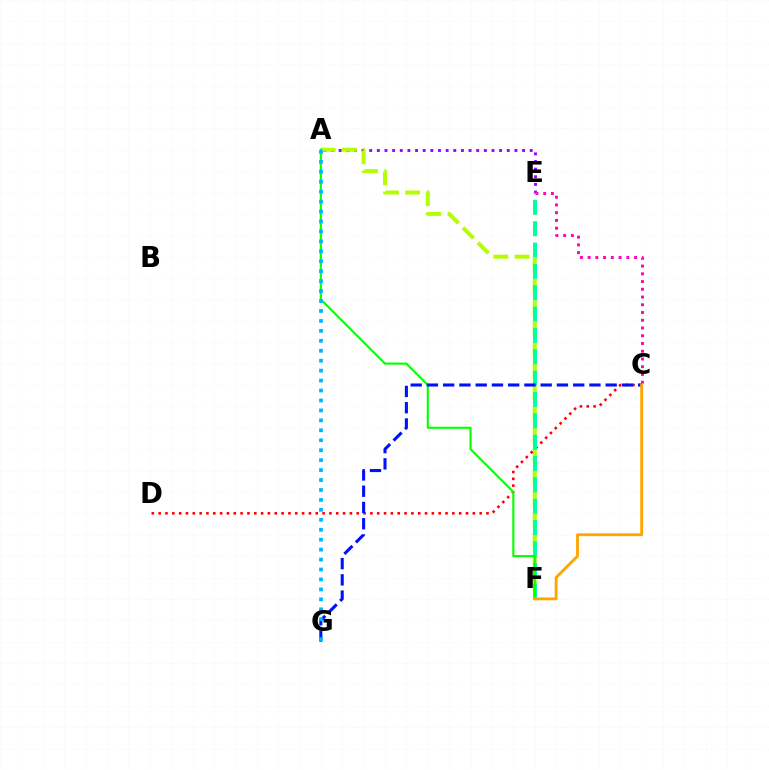{('A', 'E'): [{'color': '#9b00ff', 'line_style': 'dotted', 'thickness': 2.08}], ('A', 'F'): [{'color': '#b3ff00', 'line_style': 'dashed', 'thickness': 2.88}, {'color': '#08ff00', 'line_style': 'solid', 'thickness': 1.53}], ('C', 'D'): [{'color': '#ff0000', 'line_style': 'dotted', 'thickness': 1.86}], ('C', 'E'): [{'color': '#ff00bd', 'line_style': 'dotted', 'thickness': 2.1}], ('E', 'F'): [{'color': '#00ff9d', 'line_style': 'dashed', 'thickness': 2.9}], ('C', 'G'): [{'color': '#0010ff', 'line_style': 'dashed', 'thickness': 2.21}], ('C', 'F'): [{'color': '#ffa500', 'line_style': 'solid', 'thickness': 2.06}], ('A', 'G'): [{'color': '#00b5ff', 'line_style': 'dotted', 'thickness': 2.7}]}